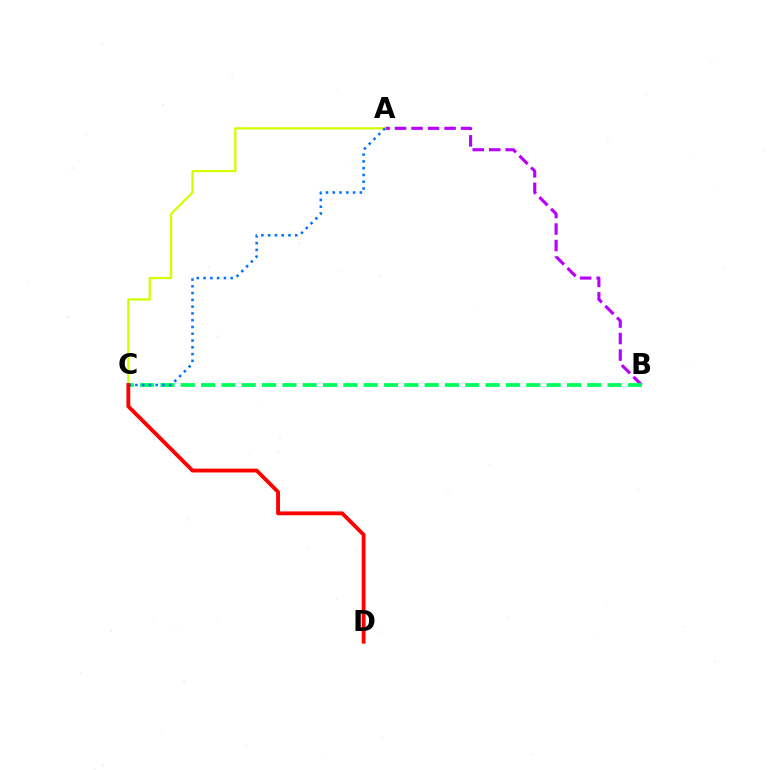{('A', 'B'): [{'color': '#b900ff', 'line_style': 'dashed', 'thickness': 2.24}], ('A', 'C'): [{'color': '#d1ff00', 'line_style': 'solid', 'thickness': 1.63}, {'color': '#0074ff', 'line_style': 'dotted', 'thickness': 1.84}], ('B', 'C'): [{'color': '#00ff5c', 'line_style': 'dashed', 'thickness': 2.76}], ('C', 'D'): [{'color': '#ff0000', 'line_style': 'solid', 'thickness': 2.77}]}